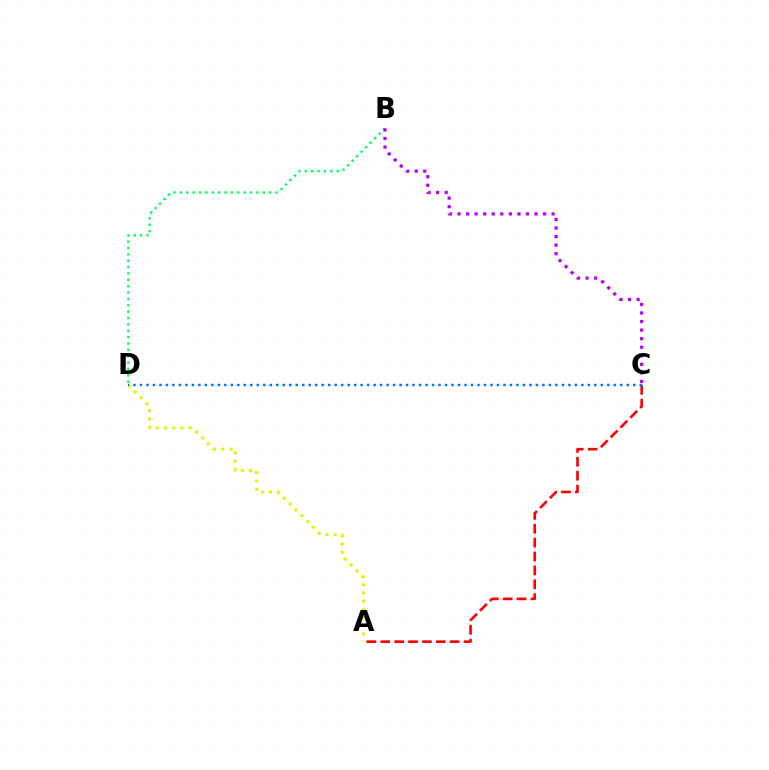{('A', 'C'): [{'color': '#ff0000', 'line_style': 'dashed', 'thickness': 1.89}], ('A', 'D'): [{'color': '#d1ff00', 'line_style': 'dotted', 'thickness': 2.24}], ('B', 'D'): [{'color': '#00ff5c', 'line_style': 'dotted', 'thickness': 1.73}], ('C', 'D'): [{'color': '#0074ff', 'line_style': 'dotted', 'thickness': 1.76}], ('B', 'C'): [{'color': '#b900ff', 'line_style': 'dotted', 'thickness': 2.32}]}